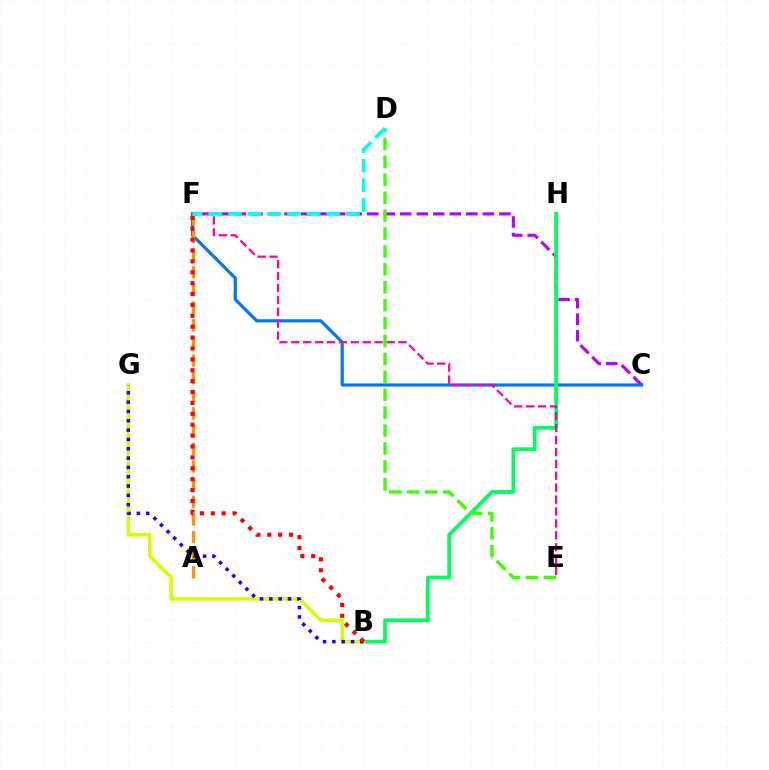{('C', 'F'): [{'color': '#b900ff', 'line_style': 'dashed', 'thickness': 2.25}, {'color': '#0074ff', 'line_style': 'solid', 'thickness': 2.27}], ('B', 'H'): [{'color': '#00ff5c', 'line_style': 'solid', 'thickness': 2.7}], ('A', 'F'): [{'color': '#ff9400', 'line_style': 'dashed', 'thickness': 2.4}], ('B', 'G'): [{'color': '#d1ff00', 'line_style': 'solid', 'thickness': 2.53}, {'color': '#2500ff', 'line_style': 'dotted', 'thickness': 2.53}], ('E', 'F'): [{'color': '#ff00ac', 'line_style': 'dashed', 'thickness': 1.62}], ('B', 'F'): [{'color': '#ff0000', 'line_style': 'dotted', 'thickness': 2.96}], ('D', 'E'): [{'color': '#3dff00', 'line_style': 'dashed', 'thickness': 2.43}], ('D', 'F'): [{'color': '#00fff6', 'line_style': 'dashed', 'thickness': 2.67}]}